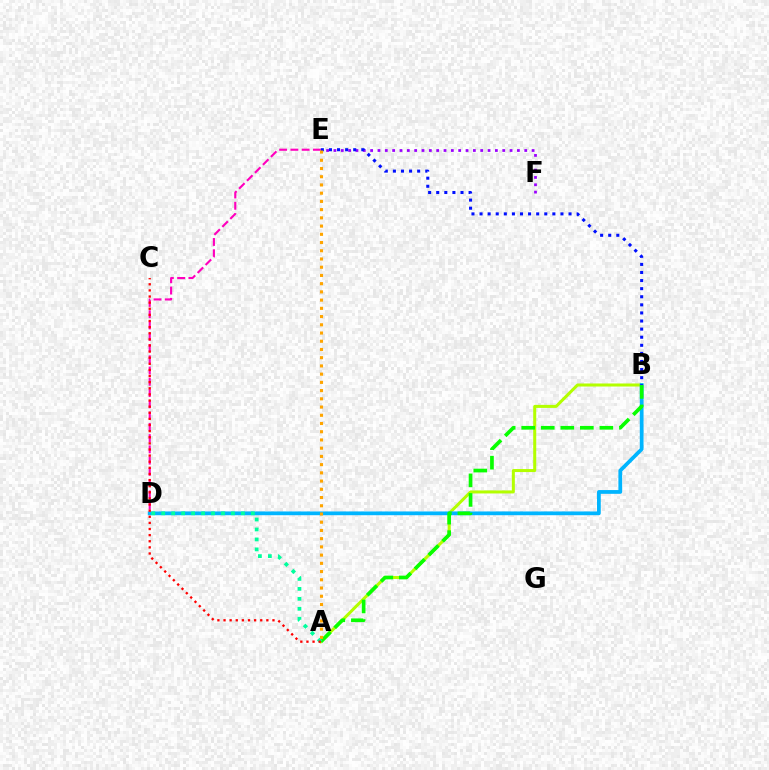{('D', 'E'): [{'color': '#ff00bd', 'line_style': 'dashed', 'thickness': 1.53}], ('A', 'B'): [{'color': '#b3ff00', 'line_style': 'solid', 'thickness': 2.18}, {'color': '#08ff00', 'line_style': 'dashed', 'thickness': 2.65}], ('B', 'D'): [{'color': '#00b5ff', 'line_style': 'solid', 'thickness': 2.71}], ('E', 'F'): [{'color': '#9b00ff', 'line_style': 'dotted', 'thickness': 1.99}], ('B', 'E'): [{'color': '#0010ff', 'line_style': 'dotted', 'thickness': 2.2}], ('A', 'D'): [{'color': '#00ff9d', 'line_style': 'dotted', 'thickness': 2.71}], ('A', 'C'): [{'color': '#ff0000', 'line_style': 'dotted', 'thickness': 1.66}], ('A', 'E'): [{'color': '#ffa500', 'line_style': 'dotted', 'thickness': 2.23}]}